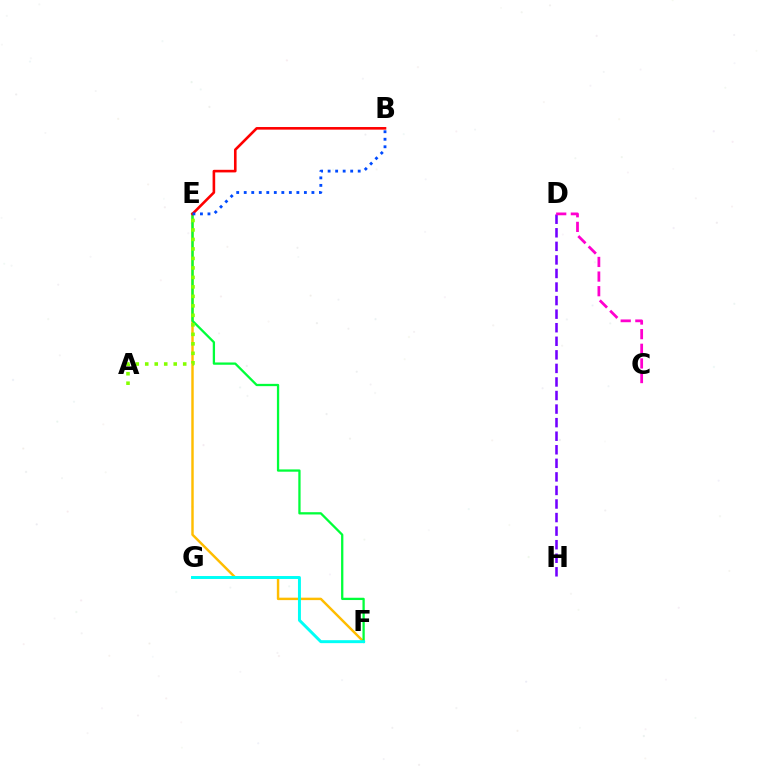{('E', 'F'): [{'color': '#ffbd00', 'line_style': 'solid', 'thickness': 1.76}, {'color': '#00ff39', 'line_style': 'solid', 'thickness': 1.65}], ('F', 'G'): [{'color': '#00fff6', 'line_style': 'solid', 'thickness': 2.13}], ('D', 'H'): [{'color': '#7200ff', 'line_style': 'dashed', 'thickness': 1.84}], ('C', 'D'): [{'color': '#ff00cf', 'line_style': 'dashed', 'thickness': 1.99}], ('B', 'E'): [{'color': '#ff0000', 'line_style': 'solid', 'thickness': 1.88}, {'color': '#004bff', 'line_style': 'dotted', 'thickness': 2.04}], ('A', 'E'): [{'color': '#84ff00', 'line_style': 'dotted', 'thickness': 2.58}]}